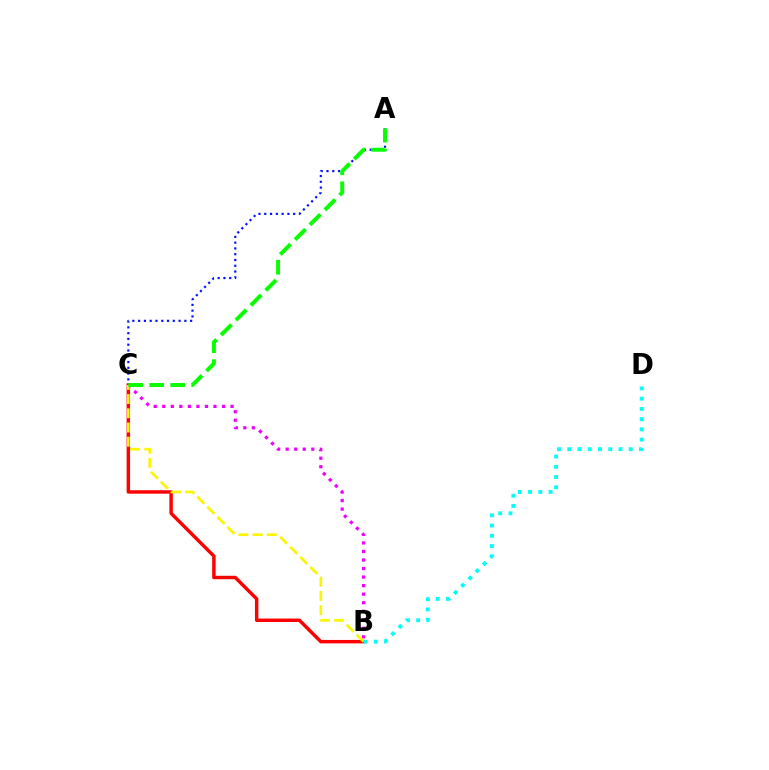{('B', 'C'): [{'color': '#ee00ff', 'line_style': 'dotted', 'thickness': 2.32}, {'color': '#ff0000', 'line_style': 'solid', 'thickness': 2.48}, {'color': '#fcf500', 'line_style': 'dashed', 'thickness': 1.93}], ('A', 'C'): [{'color': '#0010ff', 'line_style': 'dotted', 'thickness': 1.57}, {'color': '#08ff00', 'line_style': 'dashed', 'thickness': 2.85}], ('B', 'D'): [{'color': '#00fff6', 'line_style': 'dotted', 'thickness': 2.78}]}